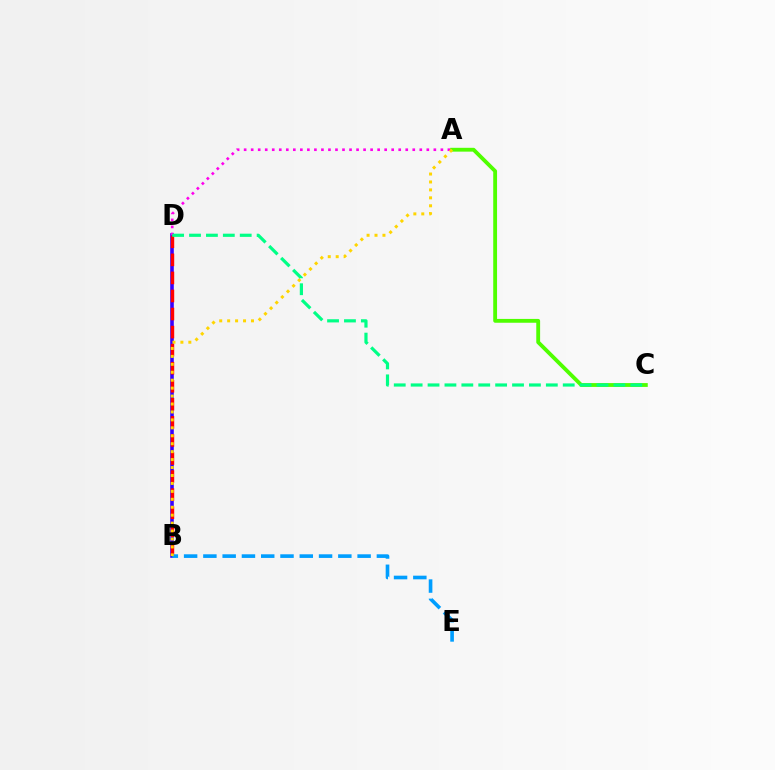{('A', 'C'): [{'color': '#4fff00', 'line_style': 'solid', 'thickness': 2.76}], ('B', 'D'): [{'color': '#3700ff', 'line_style': 'solid', 'thickness': 2.58}, {'color': '#ff0000', 'line_style': 'dashed', 'thickness': 2.45}], ('B', 'E'): [{'color': '#009eff', 'line_style': 'dashed', 'thickness': 2.62}], ('A', 'D'): [{'color': '#ff00ed', 'line_style': 'dotted', 'thickness': 1.91}], ('A', 'B'): [{'color': '#ffd500', 'line_style': 'dotted', 'thickness': 2.16}], ('C', 'D'): [{'color': '#00ff86', 'line_style': 'dashed', 'thickness': 2.3}]}